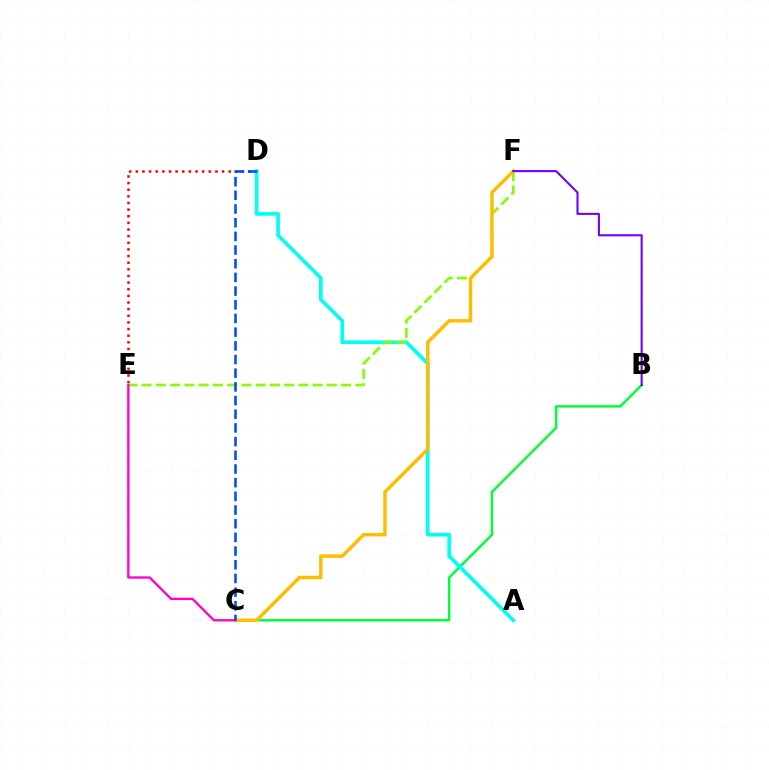{('B', 'C'): [{'color': '#00ff39', 'line_style': 'solid', 'thickness': 1.79}], ('D', 'E'): [{'color': '#ff0000', 'line_style': 'dotted', 'thickness': 1.8}], ('A', 'D'): [{'color': '#00fff6', 'line_style': 'solid', 'thickness': 2.63}], ('E', 'F'): [{'color': '#84ff00', 'line_style': 'dashed', 'thickness': 1.94}], ('C', 'F'): [{'color': '#ffbd00', 'line_style': 'solid', 'thickness': 2.49}], ('B', 'F'): [{'color': '#7200ff', 'line_style': 'solid', 'thickness': 1.51}], ('C', 'E'): [{'color': '#ff00cf', 'line_style': 'solid', 'thickness': 1.68}], ('C', 'D'): [{'color': '#004bff', 'line_style': 'dashed', 'thickness': 1.86}]}